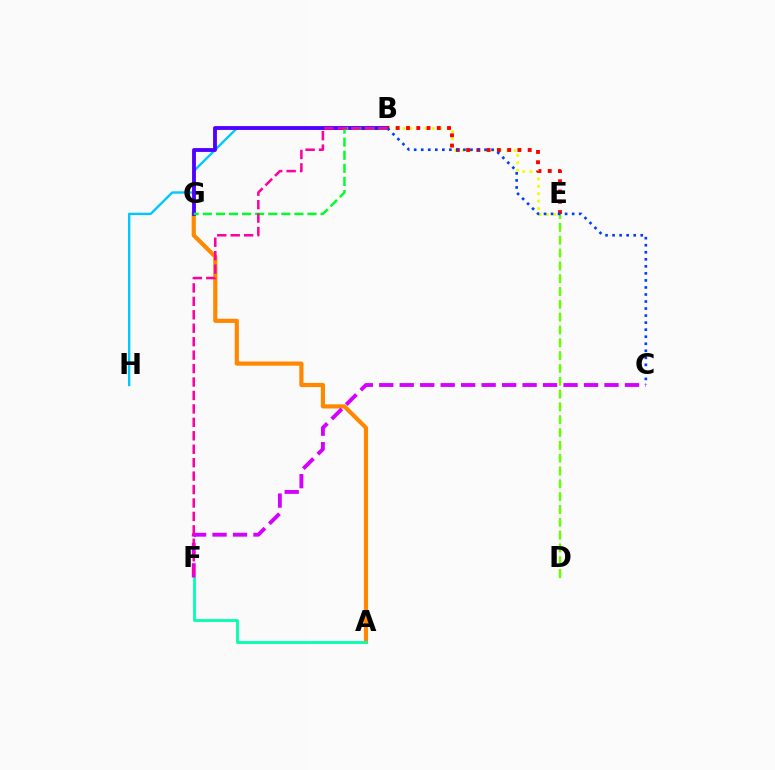{('B', 'E'): [{'color': '#eeff00', 'line_style': 'dotted', 'thickness': 2.01}, {'color': '#ff0000', 'line_style': 'dotted', 'thickness': 2.79}], ('A', 'G'): [{'color': '#ff8800', 'line_style': 'solid', 'thickness': 3.0}], ('B', 'H'): [{'color': '#00c7ff', 'line_style': 'solid', 'thickness': 1.7}], ('B', 'G'): [{'color': '#4f00ff', 'line_style': 'solid', 'thickness': 2.76}, {'color': '#00ff27', 'line_style': 'dashed', 'thickness': 1.78}], ('A', 'F'): [{'color': '#00ffaf', 'line_style': 'solid', 'thickness': 2.01}], ('D', 'E'): [{'color': '#66ff00', 'line_style': 'dashed', 'thickness': 1.74}], ('C', 'F'): [{'color': '#d600ff', 'line_style': 'dashed', 'thickness': 2.78}], ('B', 'C'): [{'color': '#003fff', 'line_style': 'dotted', 'thickness': 1.91}], ('B', 'F'): [{'color': '#ff00a0', 'line_style': 'dashed', 'thickness': 1.83}]}